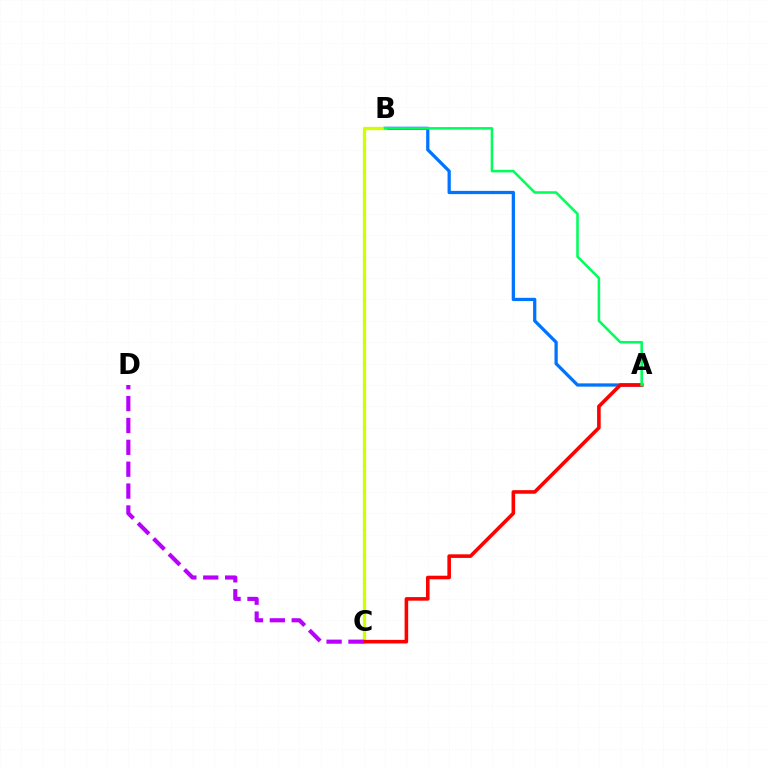{('A', 'B'): [{'color': '#0074ff', 'line_style': 'solid', 'thickness': 2.34}, {'color': '#00ff5c', 'line_style': 'solid', 'thickness': 1.84}], ('B', 'C'): [{'color': '#d1ff00', 'line_style': 'solid', 'thickness': 2.38}], ('A', 'C'): [{'color': '#ff0000', 'line_style': 'solid', 'thickness': 2.58}], ('C', 'D'): [{'color': '#b900ff', 'line_style': 'dashed', 'thickness': 2.97}]}